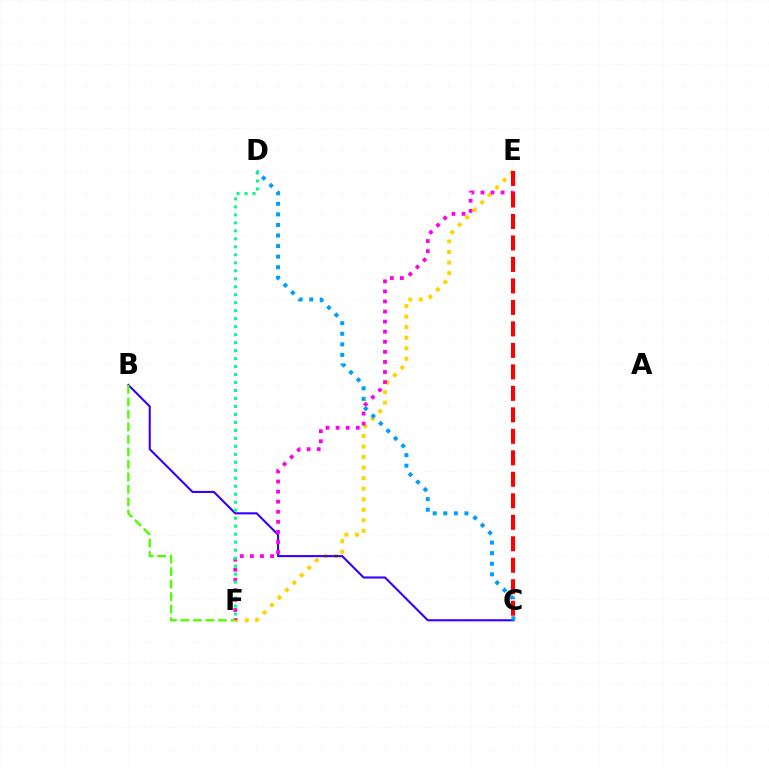{('E', 'F'): [{'color': '#ffd500', 'line_style': 'dotted', 'thickness': 2.87}, {'color': '#ff00ed', 'line_style': 'dotted', 'thickness': 2.74}], ('B', 'C'): [{'color': '#3700ff', 'line_style': 'solid', 'thickness': 1.51}], ('C', 'D'): [{'color': '#009eff', 'line_style': 'dotted', 'thickness': 2.87}], ('C', 'E'): [{'color': '#ff0000', 'line_style': 'dashed', 'thickness': 2.92}], ('D', 'F'): [{'color': '#00ff86', 'line_style': 'dotted', 'thickness': 2.17}], ('B', 'F'): [{'color': '#4fff00', 'line_style': 'dashed', 'thickness': 1.7}]}